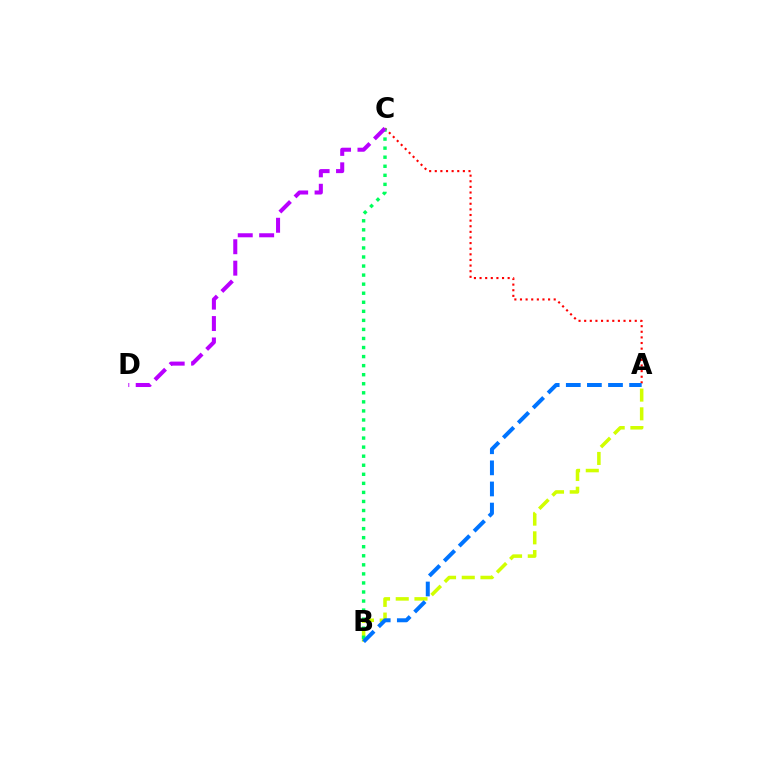{('A', 'C'): [{'color': '#ff0000', 'line_style': 'dotted', 'thickness': 1.53}], ('A', 'B'): [{'color': '#d1ff00', 'line_style': 'dashed', 'thickness': 2.54}, {'color': '#0074ff', 'line_style': 'dashed', 'thickness': 2.87}], ('B', 'C'): [{'color': '#00ff5c', 'line_style': 'dotted', 'thickness': 2.46}], ('C', 'D'): [{'color': '#b900ff', 'line_style': 'dashed', 'thickness': 2.91}]}